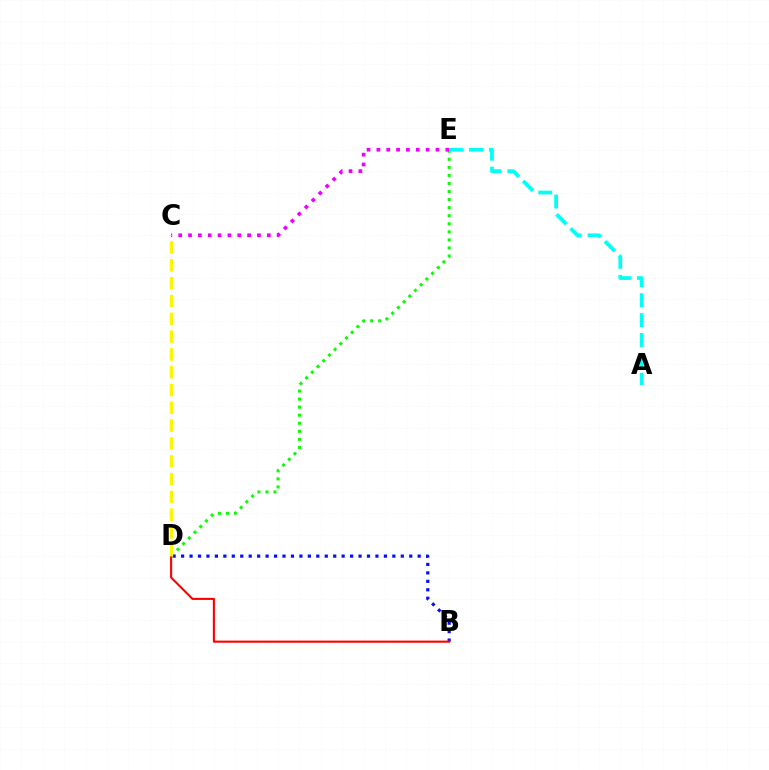{('D', 'E'): [{'color': '#08ff00', 'line_style': 'dotted', 'thickness': 2.19}], ('A', 'E'): [{'color': '#00fff6', 'line_style': 'dashed', 'thickness': 2.7}], ('C', 'E'): [{'color': '#ee00ff', 'line_style': 'dotted', 'thickness': 2.68}], ('B', 'D'): [{'color': '#0010ff', 'line_style': 'dotted', 'thickness': 2.3}, {'color': '#ff0000', 'line_style': 'solid', 'thickness': 1.52}], ('C', 'D'): [{'color': '#fcf500', 'line_style': 'dashed', 'thickness': 2.42}]}